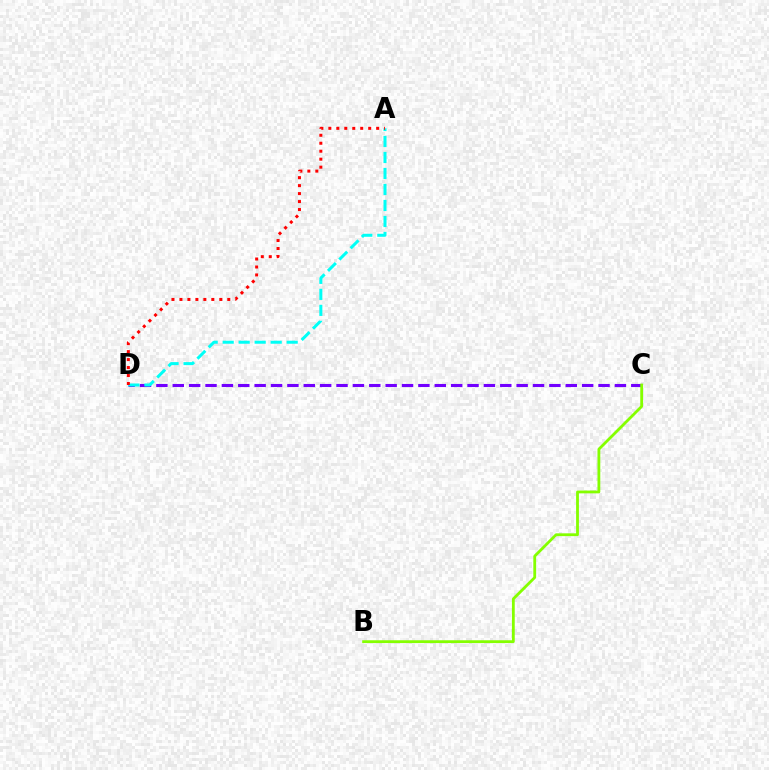{('C', 'D'): [{'color': '#7200ff', 'line_style': 'dashed', 'thickness': 2.22}], ('A', 'D'): [{'color': '#00fff6', 'line_style': 'dashed', 'thickness': 2.17}, {'color': '#ff0000', 'line_style': 'dotted', 'thickness': 2.17}], ('B', 'C'): [{'color': '#84ff00', 'line_style': 'solid', 'thickness': 2.02}]}